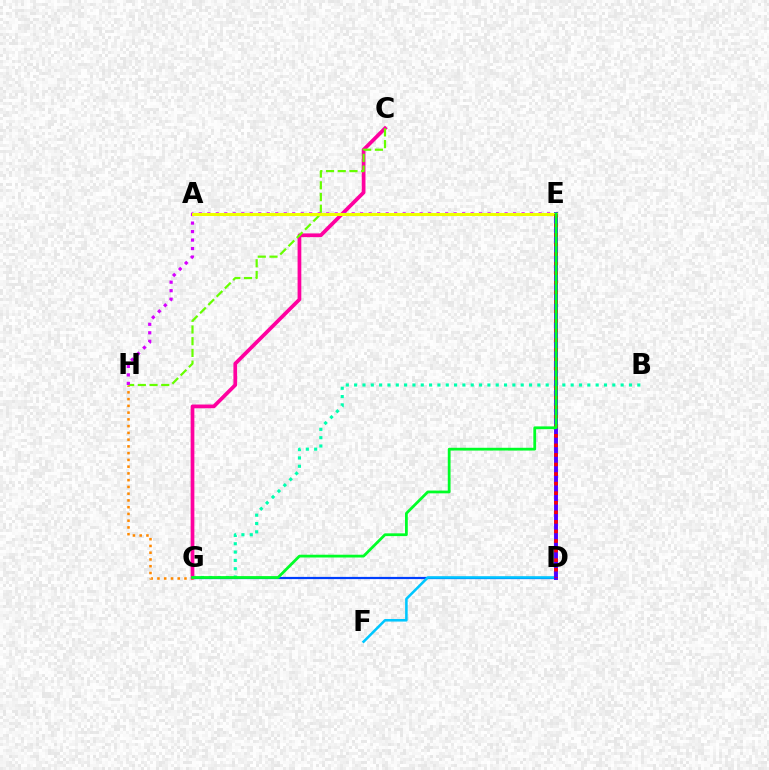{('B', 'G'): [{'color': '#00ffaf', 'line_style': 'dotted', 'thickness': 2.26}], ('D', 'G'): [{'color': '#003fff', 'line_style': 'solid', 'thickness': 1.6}], ('D', 'F'): [{'color': '#00c7ff', 'line_style': 'solid', 'thickness': 1.84}], ('D', 'E'): [{'color': '#4f00ff', 'line_style': 'solid', 'thickness': 2.8}, {'color': '#ff0000', 'line_style': 'dotted', 'thickness': 2.6}], ('G', 'H'): [{'color': '#ff8800', 'line_style': 'dotted', 'thickness': 1.83}], ('C', 'G'): [{'color': '#ff00a0', 'line_style': 'solid', 'thickness': 2.68}], ('C', 'H'): [{'color': '#66ff00', 'line_style': 'dashed', 'thickness': 1.59}], ('E', 'H'): [{'color': '#d600ff', 'line_style': 'dotted', 'thickness': 2.31}], ('A', 'E'): [{'color': '#eeff00', 'line_style': 'solid', 'thickness': 2.21}], ('E', 'G'): [{'color': '#00ff27', 'line_style': 'solid', 'thickness': 2.0}]}